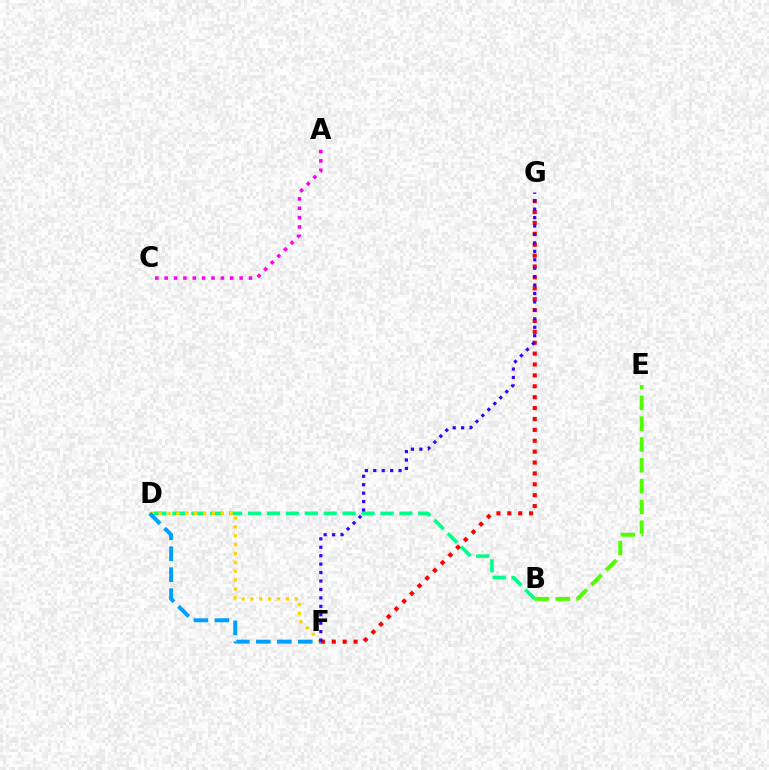{('B', 'D'): [{'color': '#00ff86', 'line_style': 'dashed', 'thickness': 2.57}], ('D', 'F'): [{'color': '#ffd500', 'line_style': 'dotted', 'thickness': 2.41}, {'color': '#009eff', 'line_style': 'dashed', 'thickness': 2.85}], ('A', 'C'): [{'color': '#ff00ed', 'line_style': 'dotted', 'thickness': 2.55}], ('B', 'E'): [{'color': '#4fff00', 'line_style': 'dashed', 'thickness': 2.83}], ('F', 'G'): [{'color': '#ff0000', 'line_style': 'dotted', 'thickness': 2.96}, {'color': '#3700ff', 'line_style': 'dotted', 'thickness': 2.29}]}